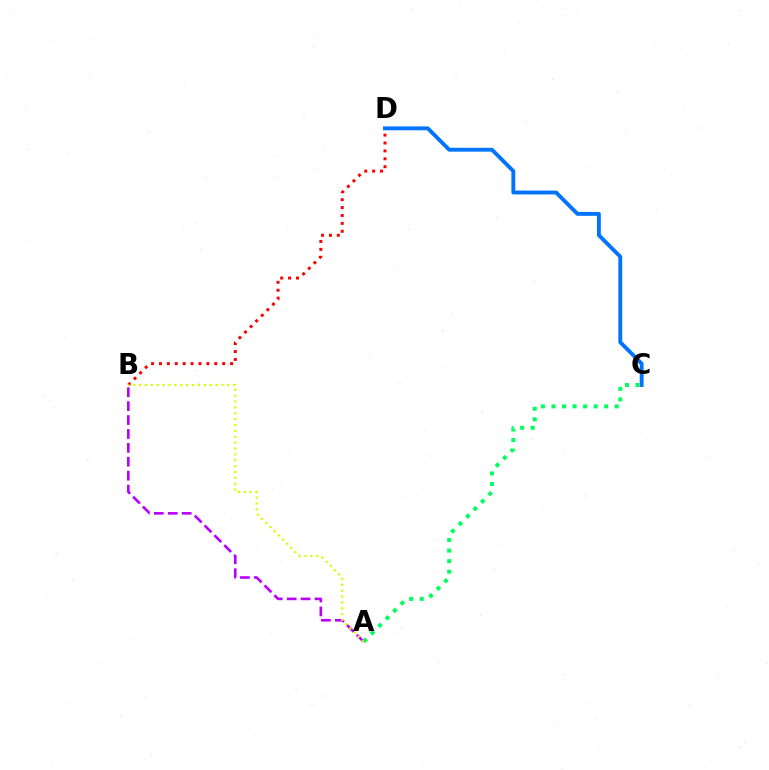{('B', 'D'): [{'color': '#ff0000', 'line_style': 'dotted', 'thickness': 2.15}], ('A', 'C'): [{'color': '#00ff5c', 'line_style': 'dotted', 'thickness': 2.86}], ('C', 'D'): [{'color': '#0074ff', 'line_style': 'solid', 'thickness': 2.79}], ('A', 'B'): [{'color': '#b900ff', 'line_style': 'dashed', 'thickness': 1.89}, {'color': '#d1ff00', 'line_style': 'dotted', 'thickness': 1.6}]}